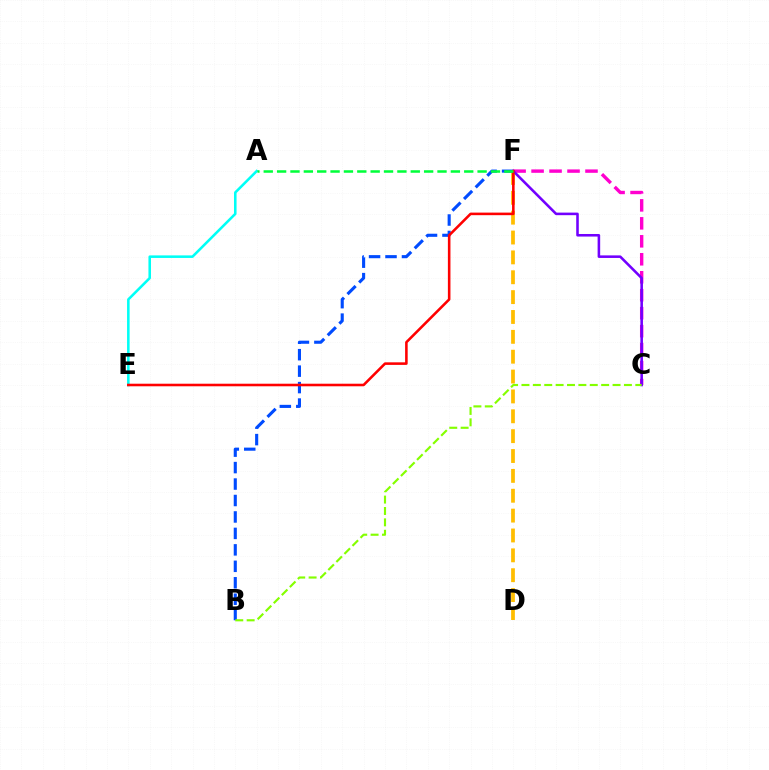{('C', 'F'): [{'color': '#ff00cf', 'line_style': 'dashed', 'thickness': 2.44}, {'color': '#7200ff', 'line_style': 'solid', 'thickness': 1.85}], ('D', 'F'): [{'color': '#ffbd00', 'line_style': 'dashed', 'thickness': 2.7}], ('A', 'E'): [{'color': '#00fff6', 'line_style': 'solid', 'thickness': 1.84}], ('B', 'F'): [{'color': '#004bff', 'line_style': 'dashed', 'thickness': 2.24}], ('E', 'F'): [{'color': '#ff0000', 'line_style': 'solid', 'thickness': 1.85}], ('B', 'C'): [{'color': '#84ff00', 'line_style': 'dashed', 'thickness': 1.55}], ('A', 'F'): [{'color': '#00ff39', 'line_style': 'dashed', 'thickness': 1.82}]}